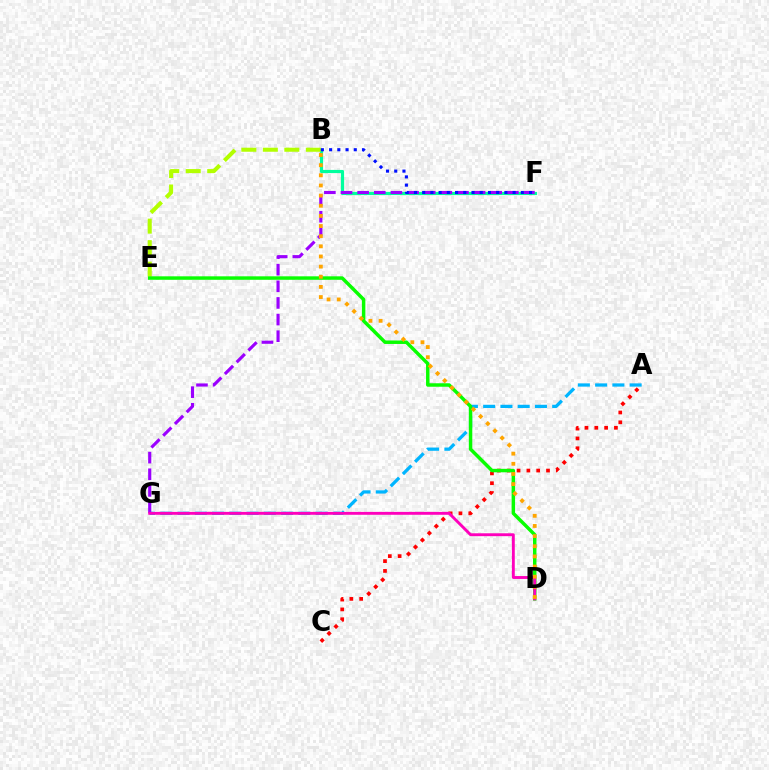{('A', 'G'): [{'color': '#00b5ff', 'line_style': 'dashed', 'thickness': 2.34}], ('B', 'F'): [{'color': '#00ff9d', 'line_style': 'solid', 'thickness': 2.28}, {'color': '#0010ff', 'line_style': 'dotted', 'thickness': 2.23}], ('A', 'C'): [{'color': '#ff0000', 'line_style': 'dotted', 'thickness': 2.67}], ('F', 'G'): [{'color': '#9b00ff', 'line_style': 'dashed', 'thickness': 2.26}], ('B', 'E'): [{'color': '#b3ff00', 'line_style': 'dashed', 'thickness': 2.92}], ('D', 'E'): [{'color': '#08ff00', 'line_style': 'solid', 'thickness': 2.5}], ('D', 'G'): [{'color': '#ff00bd', 'line_style': 'solid', 'thickness': 2.08}], ('B', 'D'): [{'color': '#ffa500', 'line_style': 'dotted', 'thickness': 2.76}]}